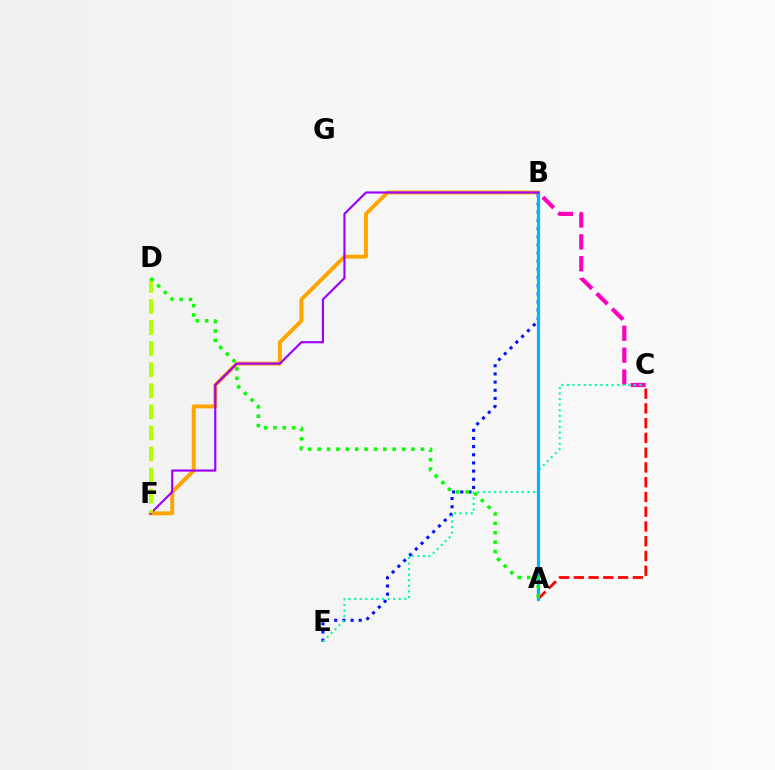{('B', 'F'): [{'color': '#ffa500', 'line_style': 'solid', 'thickness': 2.83}, {'color': '#9b00ff', 'line_style': 'solid', 'thickness': 1.55}], ('B', 'E'): [{'color': '#0010ff', 'line_style': 'dotted', 'thickness': 2.22}], ('B', 'C'): [{'color': '#ff00bd', 'line_style': 'dashed', 'thickness': 2.97}], ('A', 'C'): [{'color': '#ff0000', 'line_style': 'dashed', 'thickness': 2.0}], ('C', 'E'): [{'color': '#00ff9d', 'line_style': 'dotted', 'thickness': 1.52}], ('A', 'B'): [{'color': '#00b5ff', 'line_style': 'solid', 'thickness': 2.29}], ('D', 'F'): [{'color': '#b3ff00', 'line_style': 'dashed', 'thickness': 2.86}], ('A', 'D'): [{'color': '#08ff00', 'line_style': 'dotted', 'thickness': 2.55}]}